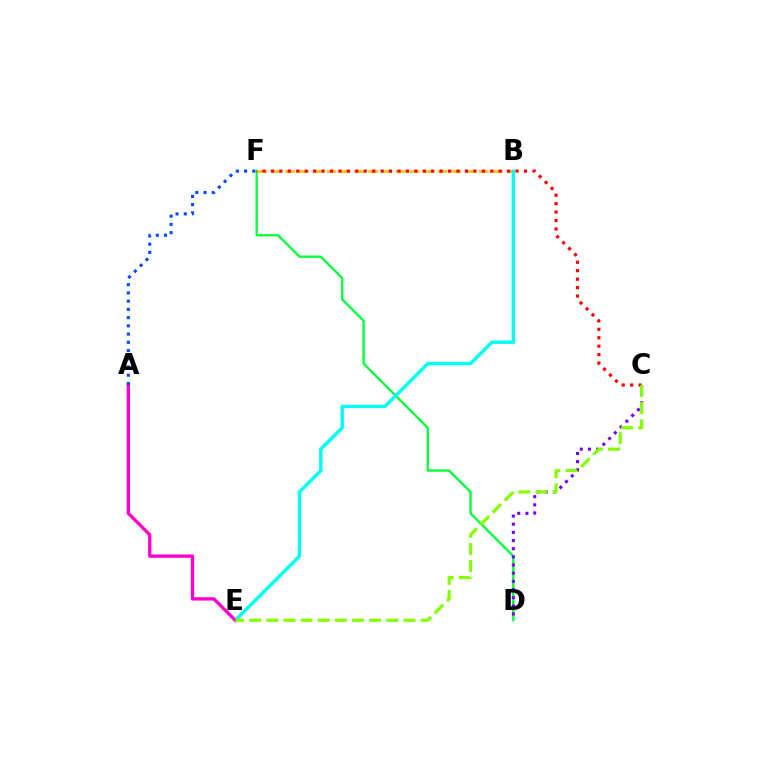{('D', 'F'): [{'color': '#00ff39', 'line_style': 'solid', 'thickness': 1.66}], ('B', 'F'): [{'color': '#ffbd00', 'line_style': 'dashed', 'thickness': 1.88}], ('B', 'E'): [{'color': '#00fff6', 'line_style': 'solid', 'thickness': 2.47}], ('C', 'D'): [{'color': '#7200ff', 'line_style': 'dotted', 'thickness': 2.22}], ('A', 'E'): [{'color': '#ff00cf', 'line_style': 'solid', 'thickness': 2.4}], ('A', 'F'): [{'color': '#004bff', 'line_style': 'dotted', 'thickness': 2.24}], ('C', 'F'): [{'color': '#ff0000', 'line_style': 'dotted', 'thickness': 2.29}], ('C', 'E'): [{'color': '#84ff00', 'line_style': 'dashed', 'thickness': 2.33}]}